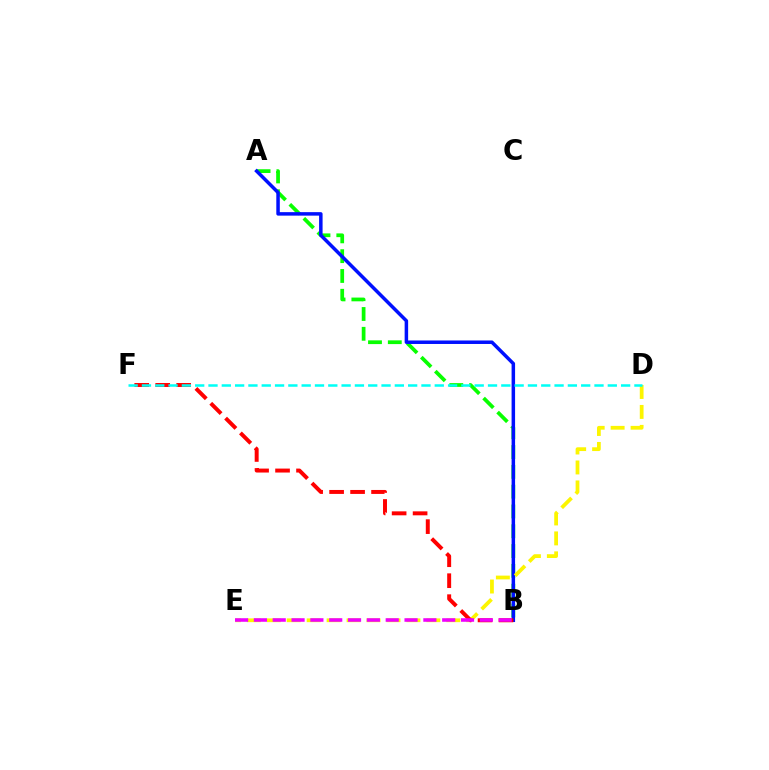{('A', 'B'): [{'color': '#08ff00', 'line_style': 'dashed', 'thickness': 2.69}, {'color': '#0010ff', 'line_style': 'solid', 'thickness': 2.52}], ('D', 'E'): [{'color': '#fcf500', 'line_style': 'dashed', 'thickness': 2.71}], ('B', 'F'): [{'color': '#ff0000', 'line_style': 'dashed', 'thickness': 2.85}], ('B', 'E'): [{'color': '#ee00ff', 'line_style': 'dashed', 'thickness': 2.56}], ('D', 'F'): [{'color': '#00fff6', 'line_style': 'dashed', 'thickness': 1.81}]}